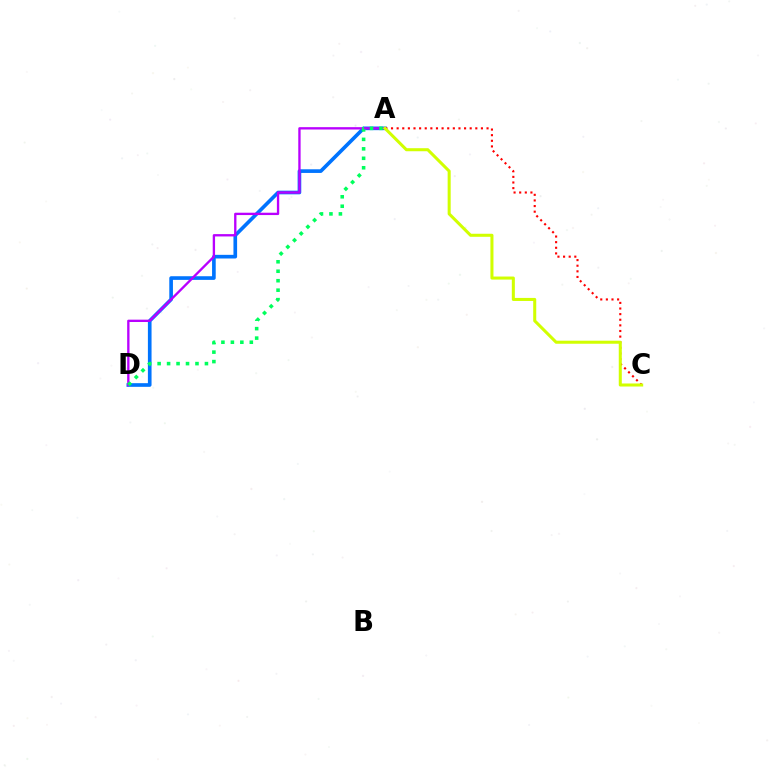{('A', 'D'): [{'color': '#0074ff', 'line_style': 'solid', 'thickness': 2.63}, {'color': '#b900ff', 'line_style': 'solid', 'thickness': 1.68}, {'color': '#00ff5c', 'line_style': 'dotted', 'thickness': 2.57}], ('A', 'C'): [{'color': '#ff0000', 'line_style': 'dotted', 'thickness': 1.53}, {'color': '#d1ff00', 'line_style': 'solid', 'thickness': 2.19}]}